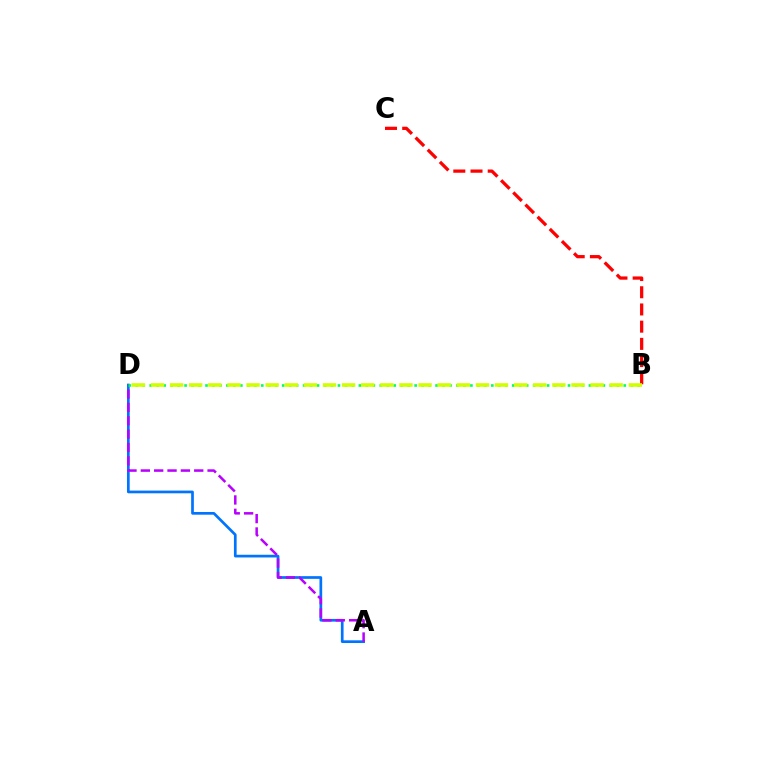{('A', 'D'): [{'color': '#0074ff', 'line_style': 'solid', 'thickness': 1.95}, {'color': '#b900ff', 'line_style': 'dashed', 'thickness': 1.81}], ('B', 'C'): [{'color': '#ff0000', 'line_style': 'dashed', 'thickness': 2.34}], ('B', 'D'): [{'color': '#00ff5c', 'line_style': 'dotted', 'thickness': 1.89}, {'color': '#d1ff00', 'line_style': 'dashed', 'thickness': 2.6}]}